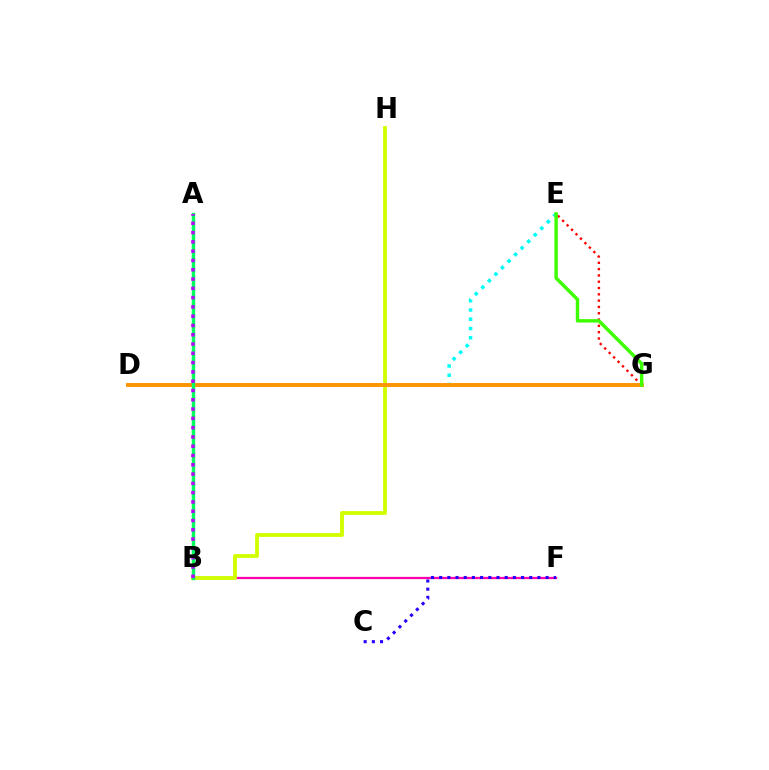{('B', 'F'): [{'color': '#ff00ac', 'line_style': 'solid', 'thickness': 1.62}], ('B', 'H'): [{'color': '#d1ff00', 'line_style': 'solid', 'thickness': 2.76}], ('A', 'B'): [{'color': '#0074ff', 'line_style': 'dotted', 'thickness': 2.2}, {'color': '#00ff5c', 'line_style': 'solid', 'thickness': 2.46}, {'color': '#b900ff', 'line_style': 'dotted', 'thickness': 2.52}], ('D', 'E'): [{'color': '#00fff6', 'line_style': 'dotted', 'thickness': 2.52}], ('E', 'G'): [{'color': '#ff0000', 'line_style': 'dotted', 'thickness': 1.71}, {'color': '#3dff00', 'line_style': 'solid', 'thickness': 2.46}], ('D', 'G'): [{'color': '#ff9400', 'line_style': 'solid', 'thickness': 2.82}], ('C', 'F'): [{'color': '#2500ff', 'line_style': 'dotted', 'thickness': 2.22}]}